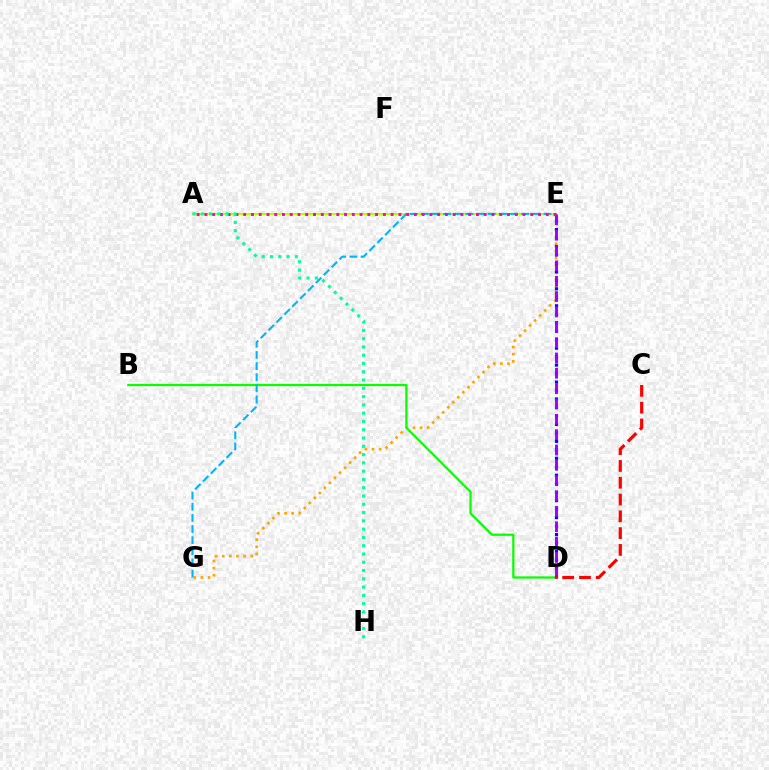{('E', 'G'): [{'color': '#ffa500', 'line_style': 'dotted', 'thickness': 1.94}, {'color': '#00b5ff', 'line_style': 'dashed', 'thickness': 1.51}], ('A', 'E'): [{'color': '#b3ff00', 'line_style': 'solid', 'thickness': 1.51}, {'color': '#ff00bd', 'line_style': 'dotted', 'thickness': 2.11}], ('B', 'D'): [{'color': '#08ff00', 'line_style': 'solid', 'thickness': 1.61}], ('D', 'E'): [{'color': '#0010ff', 'line_style': 'dotted', 'thickness': 2.3}, {'color': '#9b00ff', 'line_style': 'dashed', 'thickness': 2.08}], ('C', 'D'): [{'color': '#ff0000', 'line_style': 'dashed', 'thickness': 2.28}], ('A', 'H'): [{'color': '#00ff9d', 'line_style': 'dotted', 'thickness': 2.25}]}